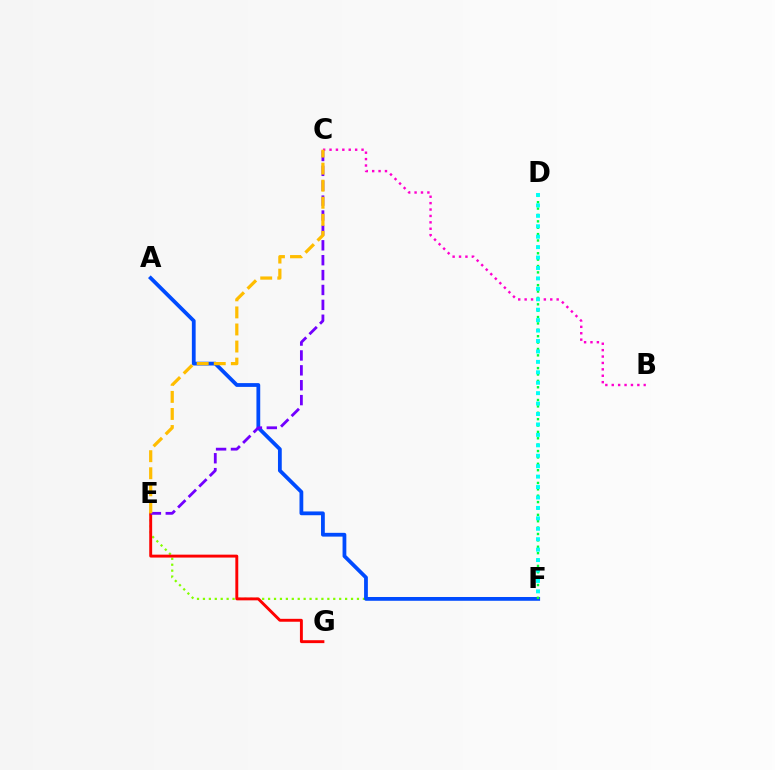{('E', 'F'): [{'color': '#84ff00', 'line_style': 'dotted', 'thickness': 1.61}], ('E', 'G'): [{'color': '#ff0000', 'line_style': 'solid', 'thickness': 2.09}], ('A', 'F'): [{'color': '#004bff', 'line_style': 'solid', 'thickness': 2.72}], ('D', 'F'): [{'color': '#00ff39', 'line_style': 'dotted', 'thickness': 1.73}, {'color': '#00fff6', 'line_style': 'dotted', 'thickness': 2.83}], ('B', 'C'): [{'color': '#ff00cf', 'line_style': 'dotted', 'thickness': 1.74}], ('C', 'E'): [{'color': '#7200ff', 'line_style': 'dashed', 'thickness': 2.02}, {'color': '#ffbd00', 'line_style': 'dashed', 'thickness': 2.32}]}